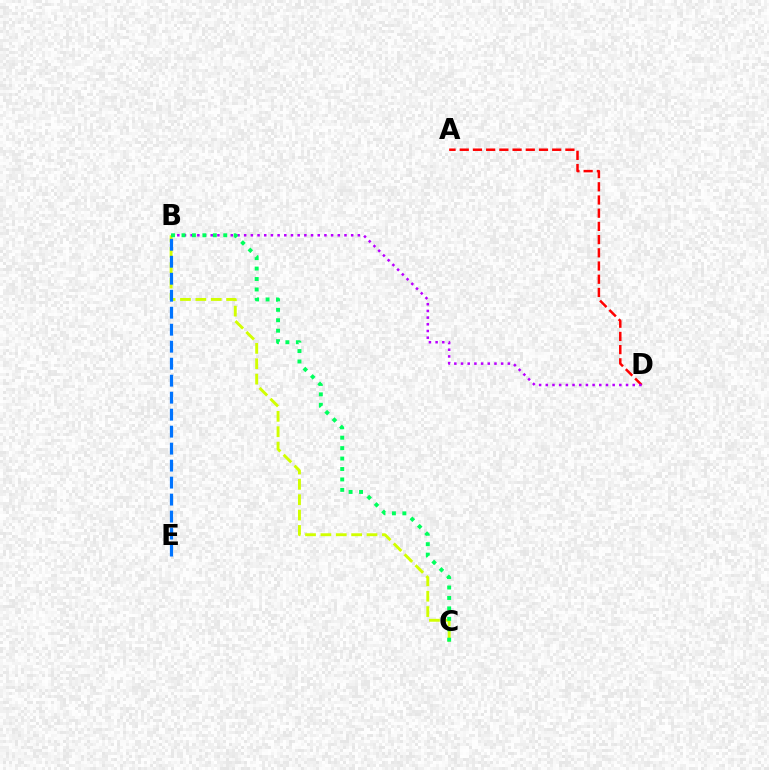{('B', 'C'): [{'color': '#d1ff00', 'line_style': 'dashed', 'thickness': 2.09}, {'color': '#00ff5c', 'line_style': 'dotted', 'thickness': 2.84}], ('A', 'D'): [{'color': '#ff0000', 'line_style': 'dashed', 'thickness': 1.79}], ('B', 'D'): [{'color': '#b900ff', 'line_style': 'dotted', 'thickness': 1.82}], ('B', 'E'): [{'color': '#0074ff', 'line_style': 'dashed', 'thickness': 2.31}]}